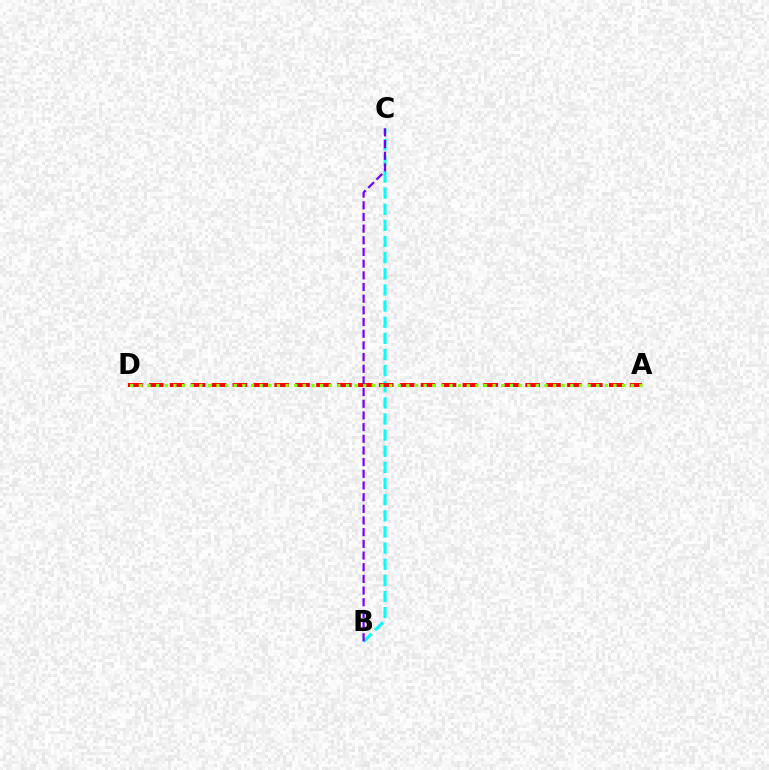{('B', 'C'): [{'color': '#00fff6', 'line_style': 'dashed', 'thickness': 2.19}, {'color': '#7200ff', 'line_style': 'dashed', 'thickness': 1.59}], ('A', 'D'): [{'color': '#ff0000', 'line_style': 'dashed', 'thickness': 2.84}, {'color': '#84ff00', 'line_style': 'dotted', 'thickness': 2.34}]}